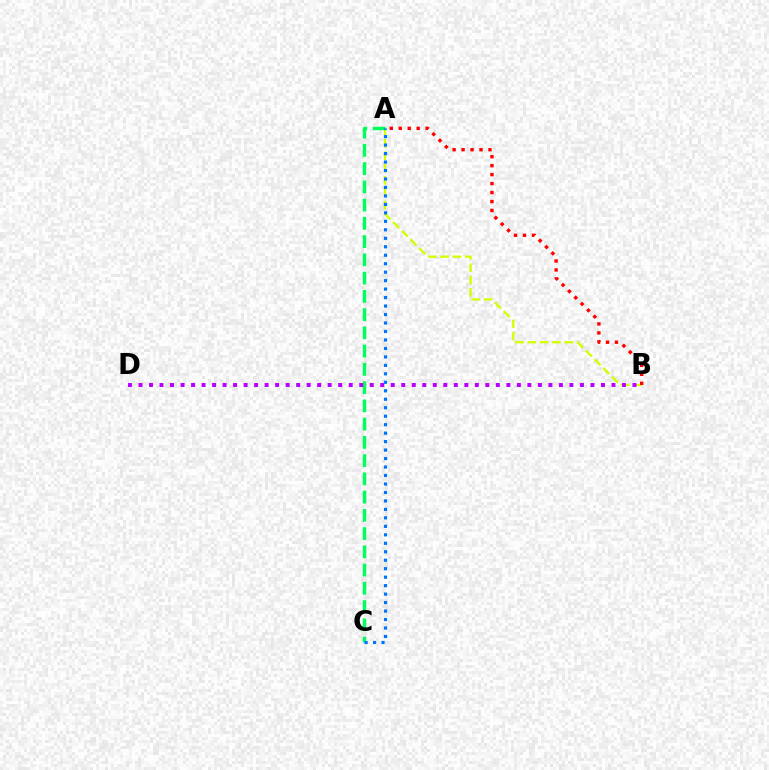{('A', 'B'): [{'color': '#d1ff00', 'line_style': 'dashed', 'thickness': 1.67}, {'color': '#ff0000', 'line_style': 'dotted', 'thickness': 2.43}], ('A', 'C'): [{'color': '#00ff5c', 'line_style': 'dashed', 'thickness': 2.48}, {'color': '#0074ff', 'line_style': 'dotted', 'thickness': 2.3}], ('B', 'D'): [{'color': '#b900ff', 'line_style': 'dotted', 'thickness': 2.86}]}